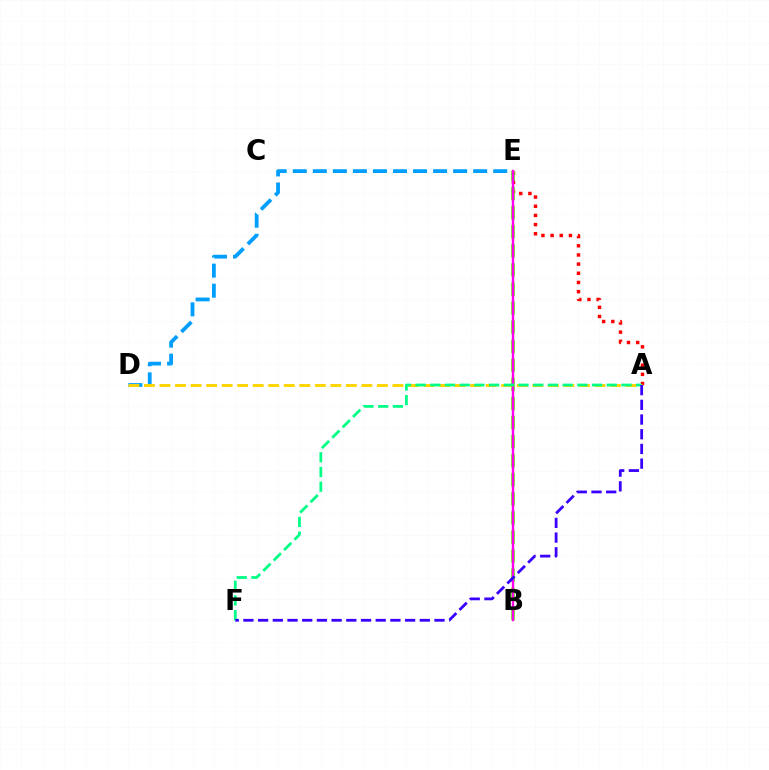{('A', 'E'): [{'color': '#ff0000', 'line_style': 'dotted', 'thickness': 2.49}], ('B', 'E'): [{'color': '#4fff00', 'line_style': 'dashed', 'thickness': 2.59}, {'color': '#ff00ed', 'line_style': 'solid', 'thickness': 1.71}], ('D', 'E'): [{'color': '#009eff', 'line_style': 'dashed', 'thickness': 2.72}], ('A', 'D'): [{'color': '#ffd500', 'line_style': 'dashed', 'thickness': 2.11}], ('A', 'F'): [{'color': '#00ff86', 'line_style': 'dashed', 'thickness': 2.0}, {'color': '#3700ff', 'line_style': 'dashed', 'thickness': 2.0}]}